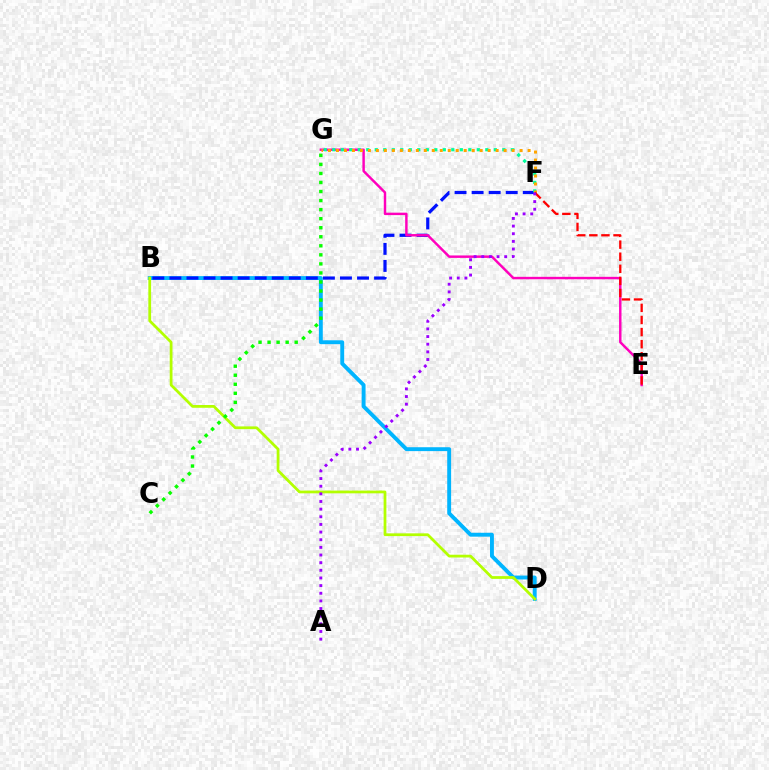{('B', 'D'): [{'color': '#00b5ff', 'line_style': 'solid', 'thickness': 2.8}, {'color': '#b3ff00', 'line_style': 'solid', 'thickness': 1.99}], ('B', 'F'): [{'color': '#0010ff', 'line_style': 'dashed', 'thickness': 2.32}], ('E', 'G'): [{'color': '#ff00bd', 'line_style': 'solid', 'thickness': 1.76}], ('F', 'G'): [{'color': '#00ff9d', 'line_style': 'dotted', 'thickness': 2.31}, {'color': '#ffa500', 'line_style': 'dotted', 'thickness': 2.17}], ('E', 'F'): [{'color': '#ff0000', 'line_style': 'dashed', 'thickness': 1.64}], ('C', 'G'): [{'color': '#08ff00', 'line_style': 'dotted', 'thickness': 2.46}], ('A', 'F'): [{'color': '#9b00ff', 'line_style': 'dotted', 'thickness': 2.08}]}